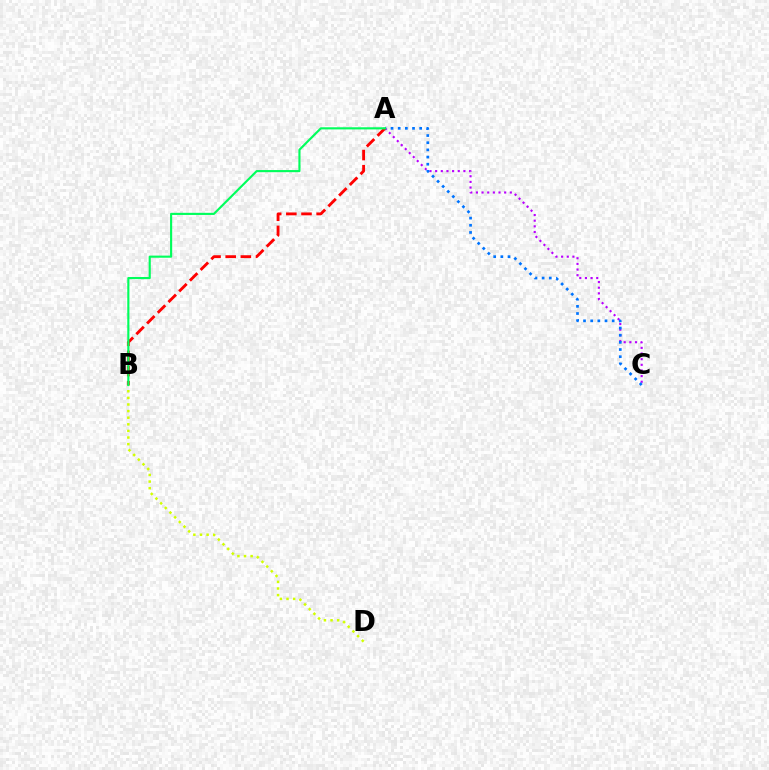{('A', 'C'): [{'color': '#b900ff', 'line_style': 'dotted', 'thickness': 1.54}, {'color': '#0074ff', 'line_style': 'dotted', 'thickness': 1.95}], ('B', 'D'): [{'color': '#d1ff00', 'line_style': 'dotted', 'thickness': 1.8}], ('A', 'B'): [{'color': '#ff0000', 'line_style': 'dashed', 'thickness': 2.06}, {'color': '#00ff5c', 'line_style': 'solid', 'thickness': 1.54}]}